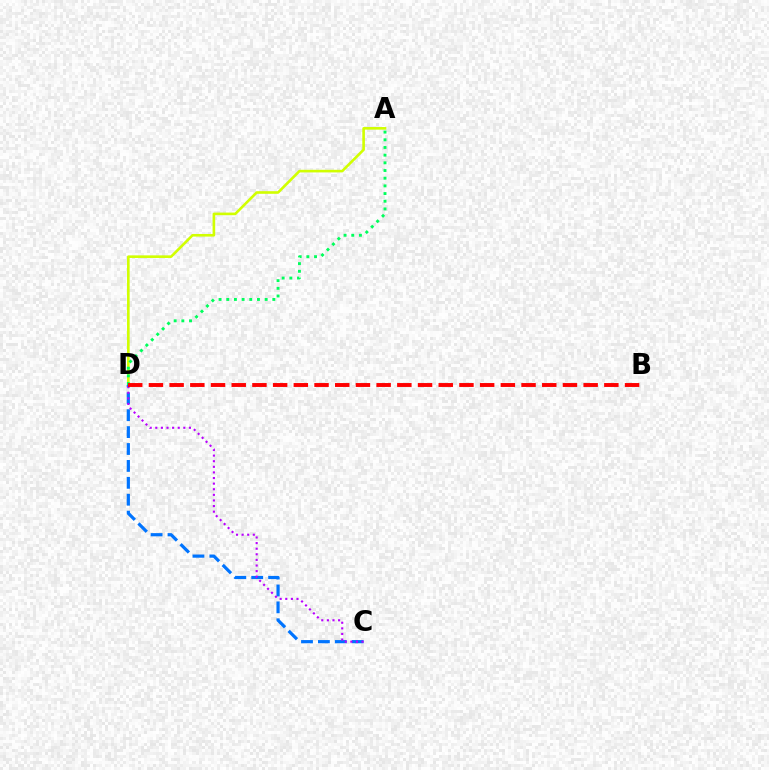{('A', 'D'): [{'color': '#d1ff00', 'line_style': 'solid', 'thickness': 1.89}, {'color': '#00ff5c', 'line_style': 'dotted', 'thickness': 2.09}], ('C', 'D'): [{'color': '#0074ff', 'line_style': 'dashed', 'thickness': 2.3}, {'color': '#b900ff', 'line_style': 'dotted', 'thickness': 1.52}], ('B', 'D'): [{'color': '#ff0000', 'line_style': 'dashed', 'thickness': 2.81}]}